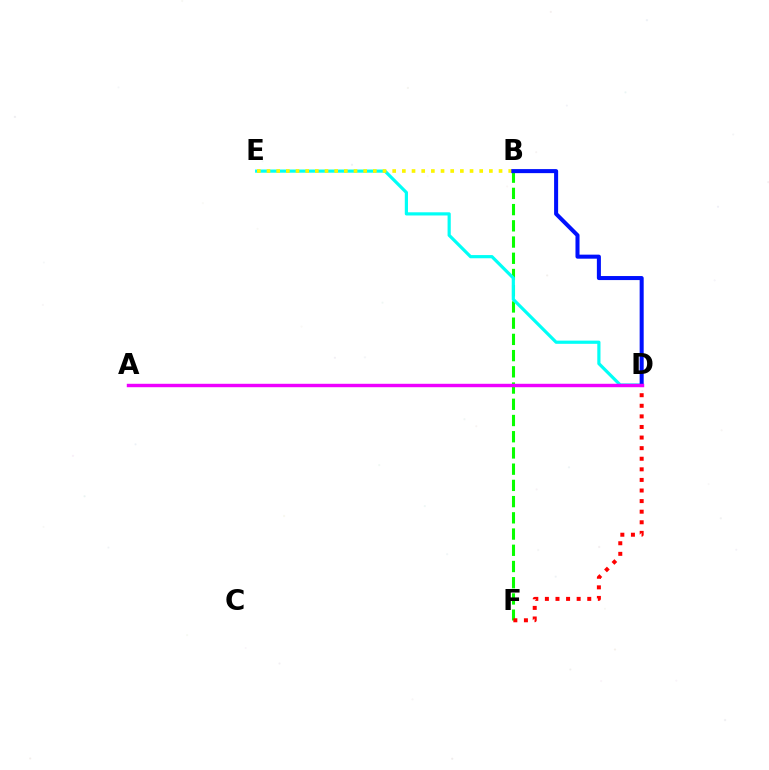{('B', 'F'): [{'color': '#08ff00', 'line_style': 'dashed', 'thickness': 2.2}], ('D', 'F'): [{'color': '#ff0000', 'line_style': 'dotted', 'thickness': 2.88}], ('D', 'E'): [{'color': '#00fff6', 'line_style': 'solid', 'thickness': 2.3}], ('B', 'E'): [{'color': '#fcf500', 'line_style': 'dotted', 'thickness': 2.63}], ('B', 'D'): [{'color': '#0010ff', 'line_style': 'solid', 'thickness': 2.91}], ('A', 'D'): [{'color': '#ee00ff', 'line_style': 'solid', 'thickness': 2.47}]}